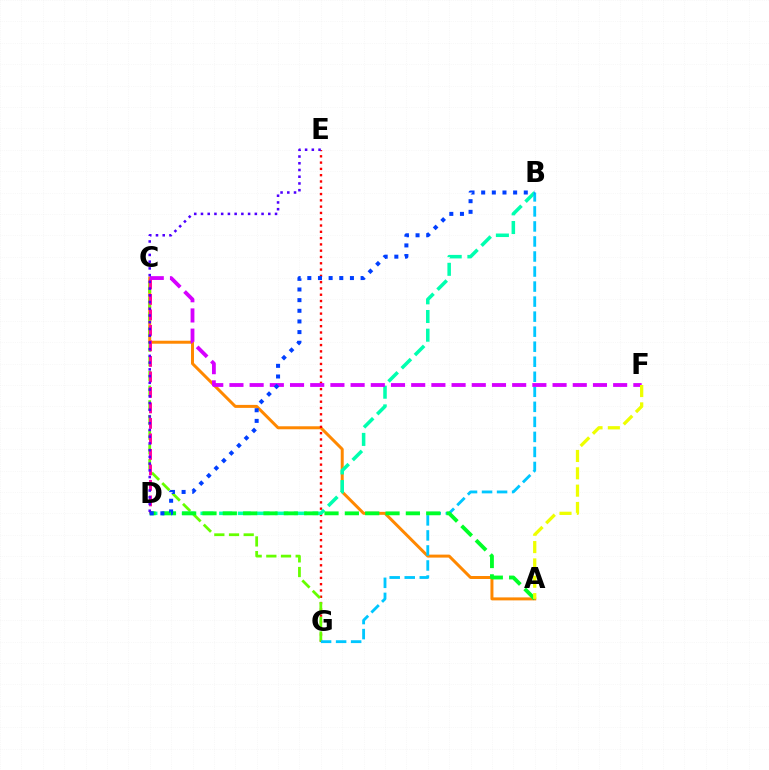{('A', 'C'): [{'color': '#ff8800', 'line_style': 'solid', 'thickness': 2.15}], ('E', 'G'): [{'color': '#ff0000', 'line_style': 'dotted', 'thickness': 1.71}], ('B', 'D'): [{'color': '#00ffaf', 'line_style': 'dashed', 'thickness': 2.54}, {'color': '#003fff', 'line_style': 'dotted', 'thickness': 2.89}], ('C', 'G'): [{'color': '#66ff00', 'line_style': 'dashed', 'thickness': 1.99}], ('B', 'G'): [{'color': '#00c7ff', 'line_style': 'dashed', 'thickness': 2.04}], ('C', 'D'): [{'color': '#ff00a0', 'line_style': 'dashed', 'thickness': 2.11}], ('A', 'D'): [{'color': '#00ff27', 'line_style': 'dashed', 'thickness': 2.76}], ('C', 'F'): [{'color': '#d600ff', 'line_style': 'dashed', 'thickness': 2.74}], ('D', 'E'): [{'color': '#4f00ff', 'line_style': 'dotted', 'thickness': 1.83}], ('A', 'F'): [{'color': '#eeff00', 'line_style': 'dashed', 'thickness': 2.36}]}